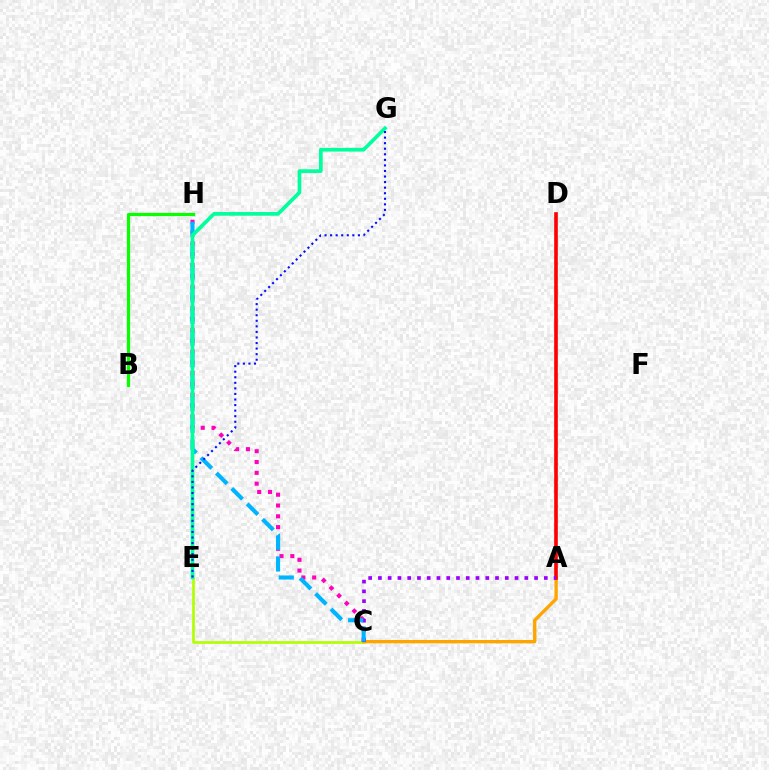{('C', 'E'): [{'color': '#b3ff00', 'line_style': 'solid', 'thickness': 1.93}], ('A', 'C'): [{'color': '#ffa500', 'line_style': 'solid', 'thickness': 2.4}, {'color': '#9b00ff', 'line_style': 'dotted', 'thickness': 2.65}], ('C', 'H'): [{'color': '#ff00bd', 'line_style': 'dotted', 'thickness': 2.94}, {'color': '#00b5ff', 'line_style': 'dashed', 'thickness': 2.96}], ('A', 'D'): [{'color': '#ff0000', 'line_style': 'solid', 'thickness': 2.62}], ('E', 'G'): [{'color': '#00ff9d', 'line_style': 'solid', 'thickness': 2.66}, {'color': '#0010ff', 'line_style': 'dotted', 'thickness': 1.51}], ('B', 'H'): [{'color': '#08ff00', 'line_style': 'solid', 'thickness': 2.3}]}